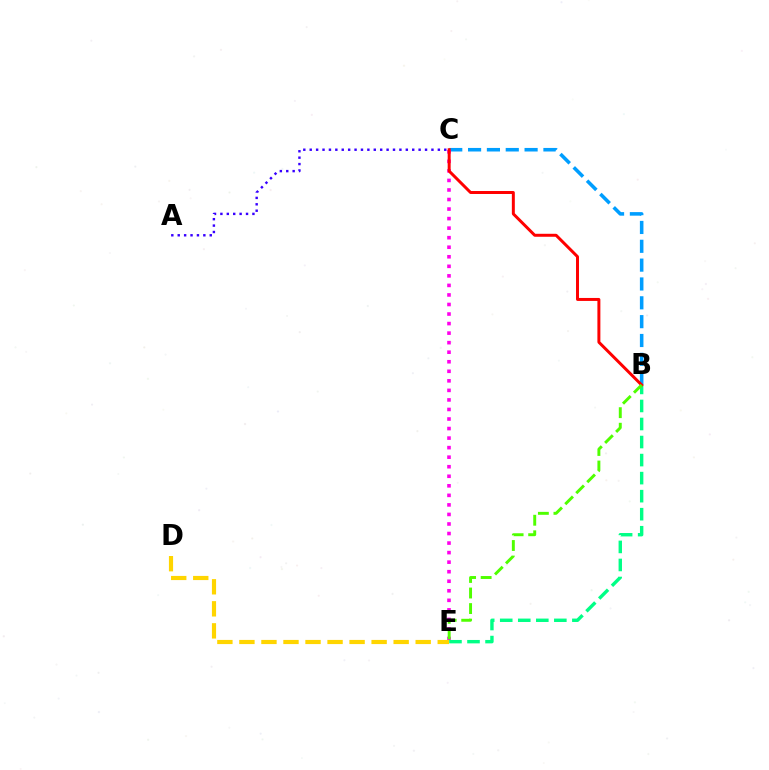{('B', 'C'): [{'color': '#009eff', 'line_style': 'dashed', 'thickness': 2.56}, {'color': '#ff0000', 'line_style': 'solid', 'thickness': 2.14}], ('C', 'E'): [{'color': '#ff00ed', 'line_style': 'dotted', 'thickness': 2.59}], ('A', 'C'): [{'color': '#3700ff', 'line_style': 'dotted', 'thickness': 1.74}], ('D', 'E'): [{'color': '#ffd500', 'line_style': 'dashed', 'thickness': 2.99}], ('B', 'E'): [{'color': '#00ff86', 'line_style': 'dashed', 'thickness': 2.45}, {'color': '#4fff00', 'line_style': 'dashed', 'thickness': 2.11}]}